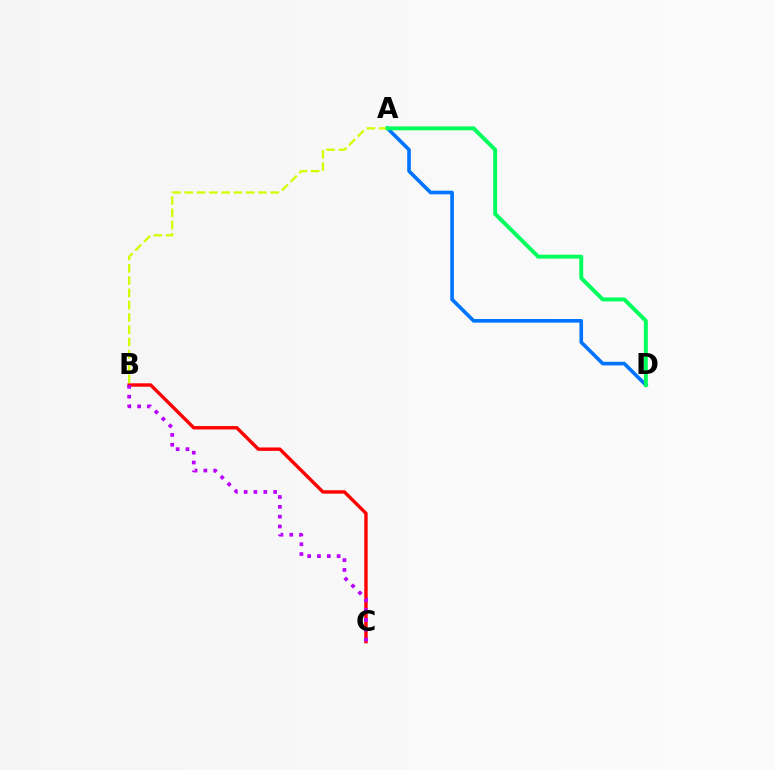{('B', 'C'): [{'color': '#ff0000', 'line_style': 'solid', 'thickness': 2.44}, {'color': '#b900ff', 'line_style': 'dotted', 'thickness': 2.67}], ('A', 'D'): [{'color': '#0074ff', 'line_style': 'solid', 'thickness': 2.61}, {'color': '#00ff5c', 'line_style': 'solid', 'thickness': 2.83}], ('A', 'B'): [{'color': '#d1ff00', 'line_style': 'dashed', 'thickness': 1.67}]}